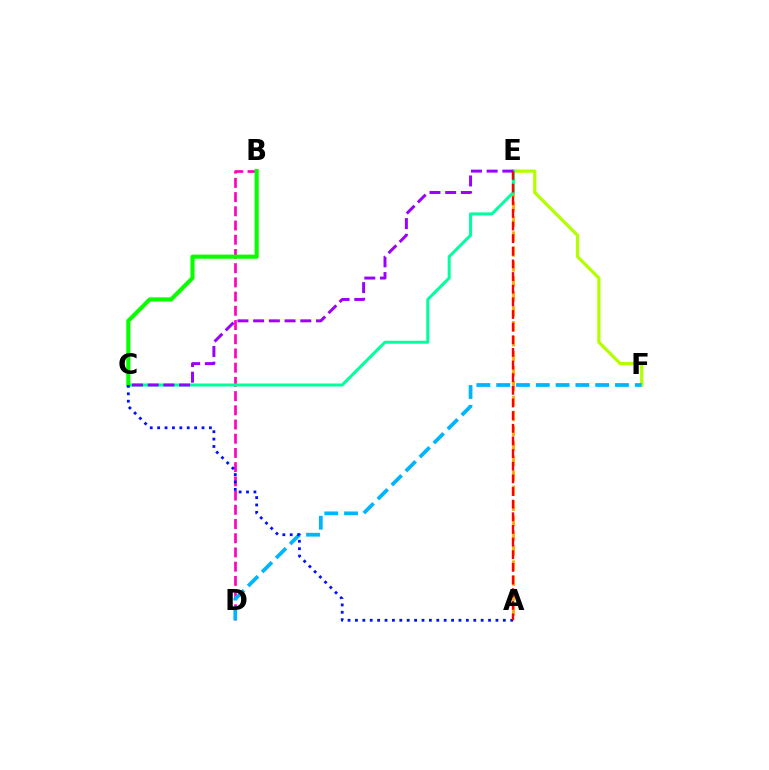{('E', 'F'): [{'color': '#b3ff00', 'line_style': 'solid', 'thickness': 2.32}], ('A', 'E'): [{'color': '#ffa500', 'line_style': 'dashed', 'thickness': 2.03}, {'color': '#ff0000', 'line_style': 'dashed', 'thickness': 1.72}], ('B', 'D'): [{'color': '#ff00bd', 'line_style': 'dashed', 'thickness': 1.93}], ('C', 'E'): [{'color': '#00ff9d', 'line_style': 'solid', 'thickness': 2.17}, {'color': '#9b00ff', 'line_style': 'dashed', 'thickness': 2.13}], ('D', 'F'): [{'color': '#00b5ff', 'line_style': 'dashed', 'thickness': 2.69}], ('B', 'C'): [{'color': '#08ff00', 'line_style': 'solid', 'thickness': 2.97}], ('A', 'C'): [{'color': '#0010ff', 'line_style': 'dotted', 'thickness': 2.01}]}